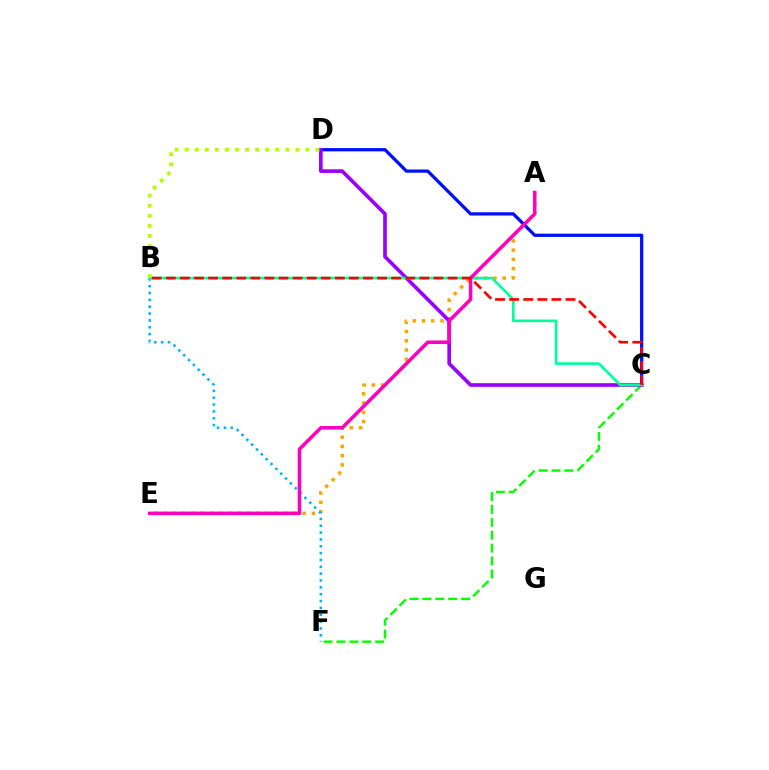{('C', 'D'): [{'color': '#0010ff', 'line_style': 'solid', 'thickness': 2.35}, {'color': '#9b00ff', 'line_style': 'solid', 'thickness': 2.63}], ('C', 'F'): [{'color': '#08ff00', 'line_style': 'dashed', 'thickness': 1.75}], ('A', 'E'): [{'color': '#ffa500', 'line_style': 'dotted', 'thickness': 2.51}, {'color': '#ff00bd', 'line_style': 'solid', 'thickness': 2.53}], ('B', 'F'): [{'color': '#00b5ff', 'line_style': 'dotted', 'thickness': 1.86}], ('B', 'C'): [{'color': '#00ff9d', 'line_style': 'solid', 'thickness': 1.91}, {'color': '#ff0000', 'line_style': 'dashed', 'thickness': 1.91}], ('B', 'D'): [{'color': '#b3ff00', 'line_style': 'dotted', 'thickness': 2.73}]}